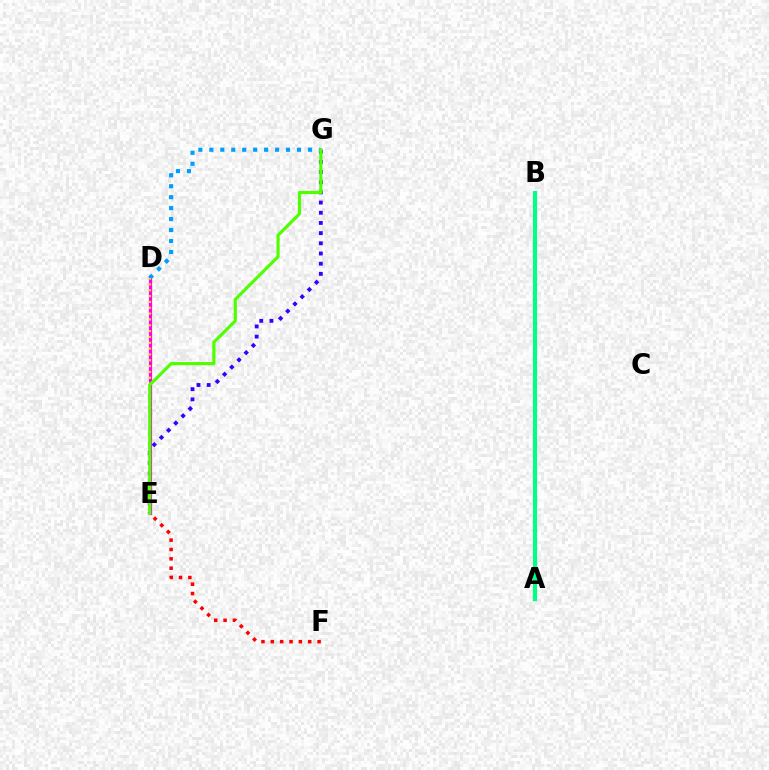{('E', 'F'): [{'color': '#ff0000', 'line_style': 'dotted', 'thickness': 2.54}], ('E', 'G'): [{'color': '#3700ff', 'line_style': 'dotted', 'thickness': 2.77}, {'color': '#4fff00', 'line_style': 'solid', 'thickness': 2.28}], ('D', 'E'): [{'color': '#ff00ed', 'line_style': 'solid', 'thickness': 2.31}, {'color': '#ffd500', 'line_style': 'dotted', 'thickness': 1.58}], ('D', 'G'): [{'color': '#009eff', 'line_style': 'dotted', 'thickness': 2.98}], ('A', 'B'): [{'color': '#00ff86', 'line_style': 'solid', 'thickness': 2.95}]}